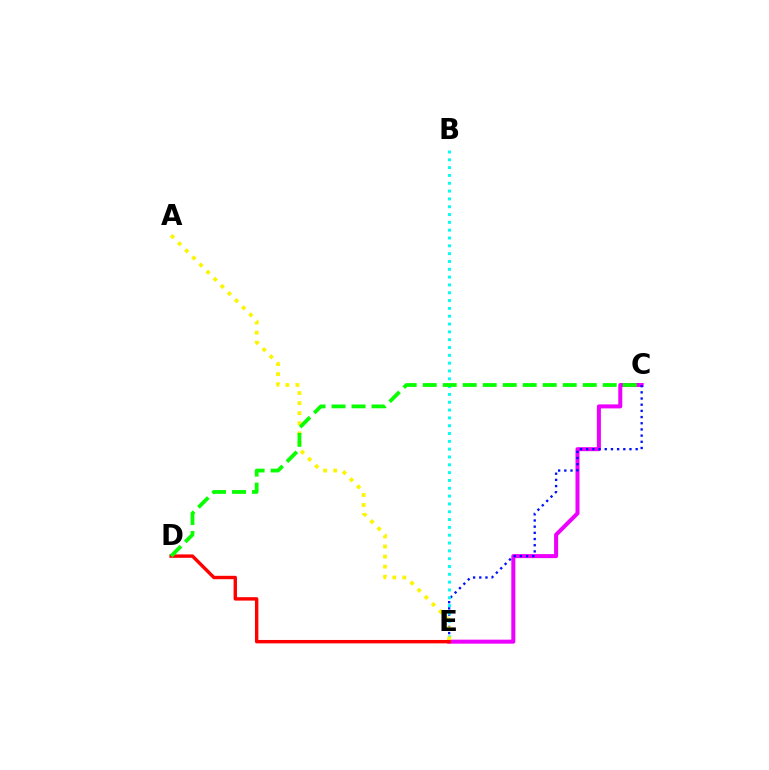{('C', 'E'): [{'color': '#ee00ff', 'line_style': 'solid', 'thickness': 2.89}, {'color': '#0010ff', 'line_style': 'dotted', 'thickness': 1.68}], ('B', 'E'): [{'color': '#00fff6', 'line_style': 'dotted', 'thickness': 2.12}], ('A', 'E'): [{'color': '#fcf500', 'line_style': 'dotted', 'thickness': 2.74}], ('D', 'E'): [{'color': '#ff0000', 'line_style': 'solid', 'thickness': 2.45}], ('C', 'D'): [{'color': '#08ff00', 'line_style': 'dashed', 'thickness': 2.72}]}